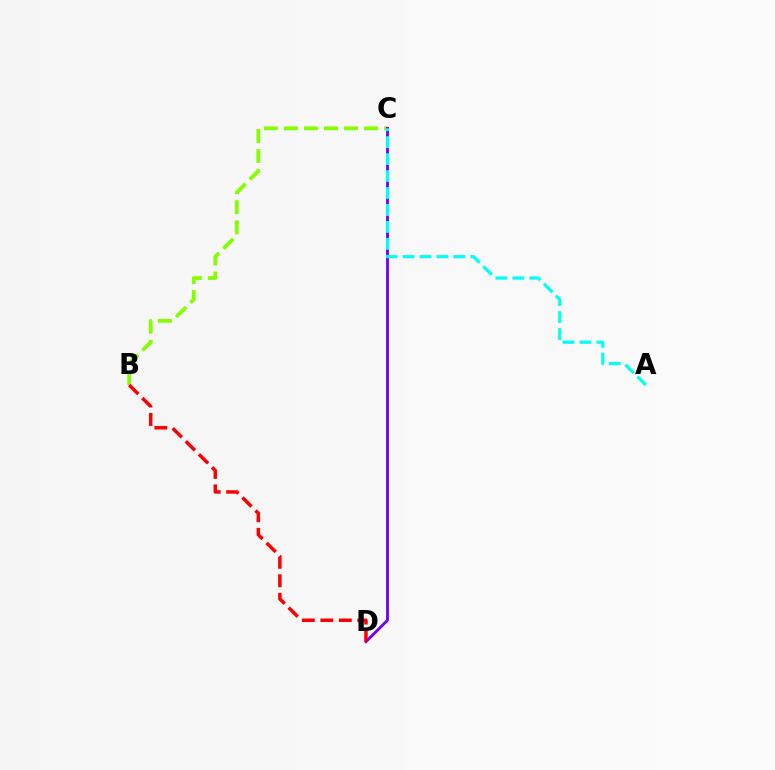{('B', 'C'): [{'color': '#84ff00', 'line_style': 'dashed', 'thickness': 2.73}], ('C', 'D'): [{'color': '#7200ff', 'line_style': 'solid', 'thickness': 2.05}], ('B', 'D'): [{'color': '#ff0000', 'line_style': 'dashed', 'thickness': 2.51}], ('A', 'C'): [{'color': '#00fff6', 'line_style': 'dashed', 'thickness': 2.3}]}